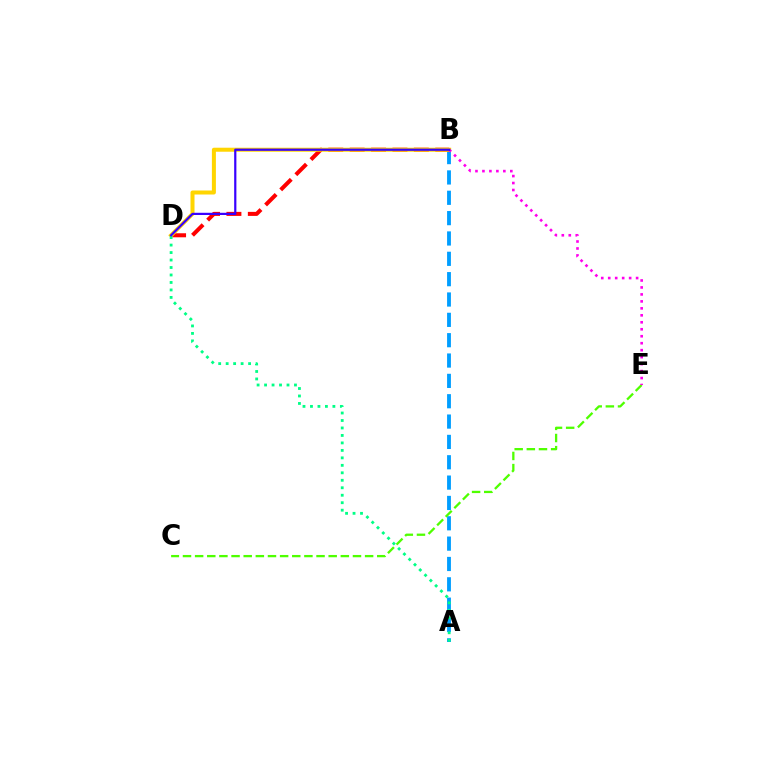{('A', 'B'): [{'color': '#009eff', 'line_style': 'dashed', 'thickness': 2.76}], ('B', 'D'): [{'color': '#ff0000', 'line_style': 'dashed', 'thickness': 2.91}, {'color': '#ffd500', 'line_style': 'solid', 'thickness': 2.89}, {'color': '#3700ff', 'line_style': 'solid', 'thickness': 1.59}], ('C', 'E'): [{'color': '#4fff00', 'line_style': 'dashed', 'thickness': 1.65}], ('B', 'E'): [{'color': '#ff00ed', 'line_style': 'dotted', 'thickness': 1.89}], ('A', 'D'): [{'color': '#00ff86', 'line_style': 'dotted', 'thickness': 2.03}]}